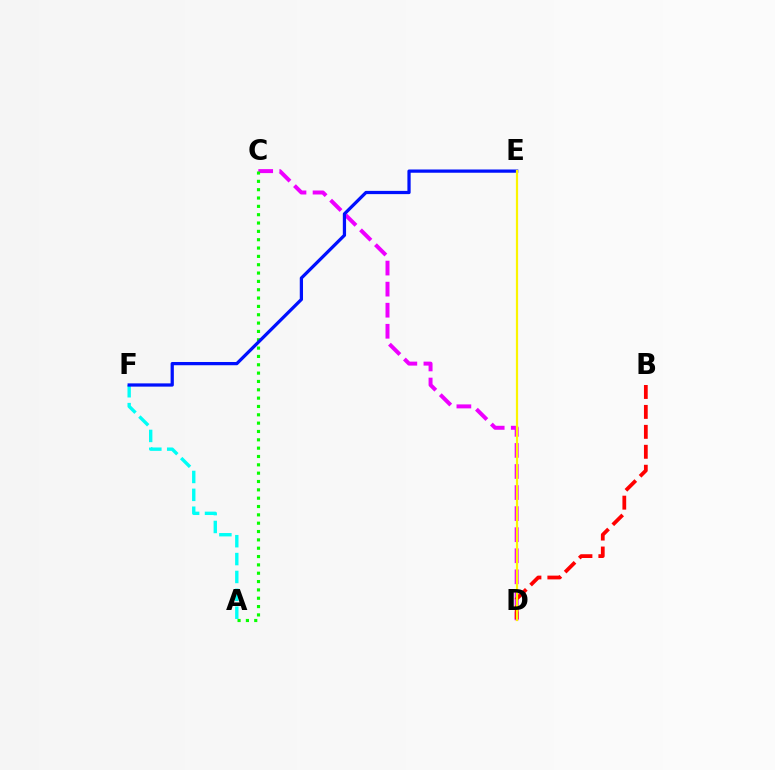{('A', 'F'): [{'color': '#00fff6', 'line_style': 'dashed', 'thickness': 2.43}], ('C', 'D'): [{'color': '#ee00ff', 'line_style': 'dashed', 'thickness': 2.86}], ('A', 'C'): [{'color': '#08ff00', 'line_style': 'dotted', 'thickness': 2.27}], ('E', 'F'): [{'color': '#0010ff', 'line_style': 'solid', 'thickness': 2.34}], ('B', 'D'): [{'color': '#ff0000', 'line_style': 'dashed', 'thickness': 2.71}], ('D', 'E'): [{'color': '#fcf500', 'line_style': 'solid', 'thickness': 1.59}]}